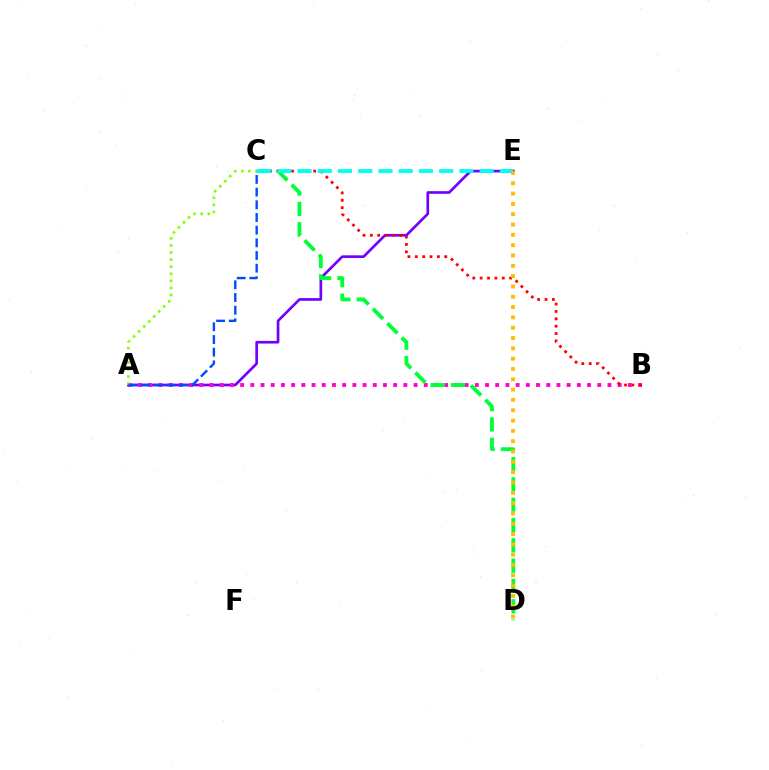{('A', 'E'): [{'color': '#7200ff', 'line_style': 'solid', 'thickness': 1.93}], ('A', 'B'): [{'color': '#ff00cf', 'line_style': 'dotted', 'thickness': 2.77}], ('C', 'D'): [{'color': '#00ff39', 'line_style': 'dashed', 'thickness': 2.76}], ('B', 'C'): [{'color': '#ff0000', 'line_style': 'dotted', 'thickness': 2.0}], ('C', 'E'): [{'color': '#00fff6', 'line_style': 'dashed', 'thickness': 2.75}], ('A', 'C'): [{'color': '#84ff00', 'line_style': 'dotted', 'thickness': 1.93}, {'color': '#004bff', 'line_style': 'dashed', 'thickness': 1.72}], ('D', 'E'): [{'color': '#ffbd00', 'line_style': 'dotted', 'thickness': 2.8}]}